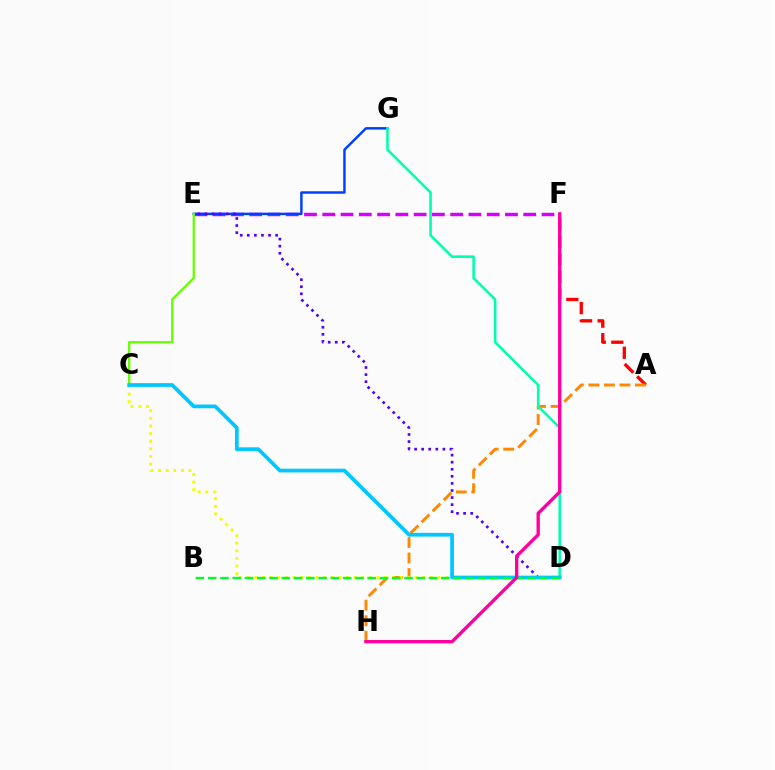{('E', 'F'): [{'color': '#d600ff', 'line_style': 'dashed', 'thickness': 2.48}], ('E', 'G'): [{'color': '#003fff', 'line_style': 'solid', 'thickness': 1.77}], ('A', 'F'): [{'color': '#ff0000', 'line_style': 'dashed', 'thickness': 2.38}], ('D', 'E'): [{'color': '#4f00ff', 'line_style': 'dotted', 'thickness': 1.92}], ('A', 'H'): [{'color': '#ff8800', 'line_style': 'dashed', 'thickness': 2.11}], ('C', 'E'): [{'color': '#66ff00', 'line_style': 'solid', 'thickness': 1.65}], ('C', 'D'): [{'color': '#eeff00', 'line_style': 'dotted', 'thickness': 2.07}, {'color': '#00c7ff', 'line_style': 'solid', 'thickness': 2.69}], ('D', 'G'): [{'color': '#00ffaf', 'line_style': 'solid', 'thickness': 1.86}], ('B', 'D'): [{'color': '#00ff27', 'line_style': 'dashed', 'thickness': 1.67}], ('F', 'H'): [{'color': '#ff00a0', 'line_style': 'solid', 'thickness': 2.42}]}